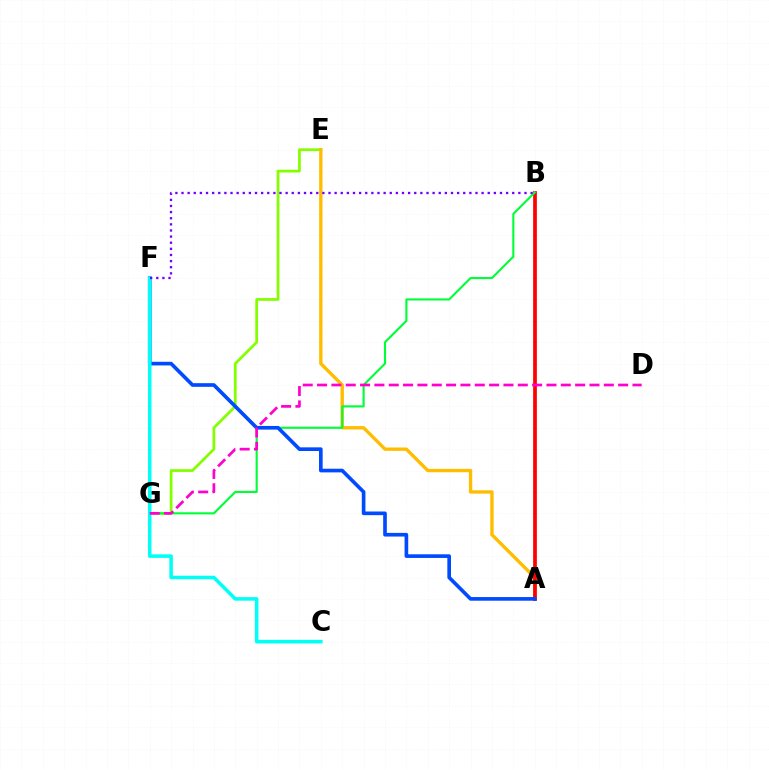{('E', 'G'): [{'color': '#84ff00', 'line_style': 'solid', 'thickness': 1.99}], ('A', 'E'): [{'color': '#ffbd00', 'line_style': 'solid', 'thickness': 2.42}], ('A', 'B'): [{'color': '#ff0000', 'line_style': 'solid', 'thickness': 2.68}], ('B', 'G'): [{'color': '#00ff39', 'line_style': 'solid', 'thickness': 1.53}], ('A', 'F'): [{'color': '#004bff', 'line_style': 'solid', 'thickness': 2.63}], ('C', 'F'): [{'color': '#00fff6', 'line_style': 'solid', 'thickness': 2.55}], ('D', 'G'): [{'color': '#ff00cf', 'line_style': 'dashed', 'thickness': 1.95}], ('B', 'F'): [{'color': '#7200ff', 'line_style': 'dotted', 'thickness': 1.66}]}